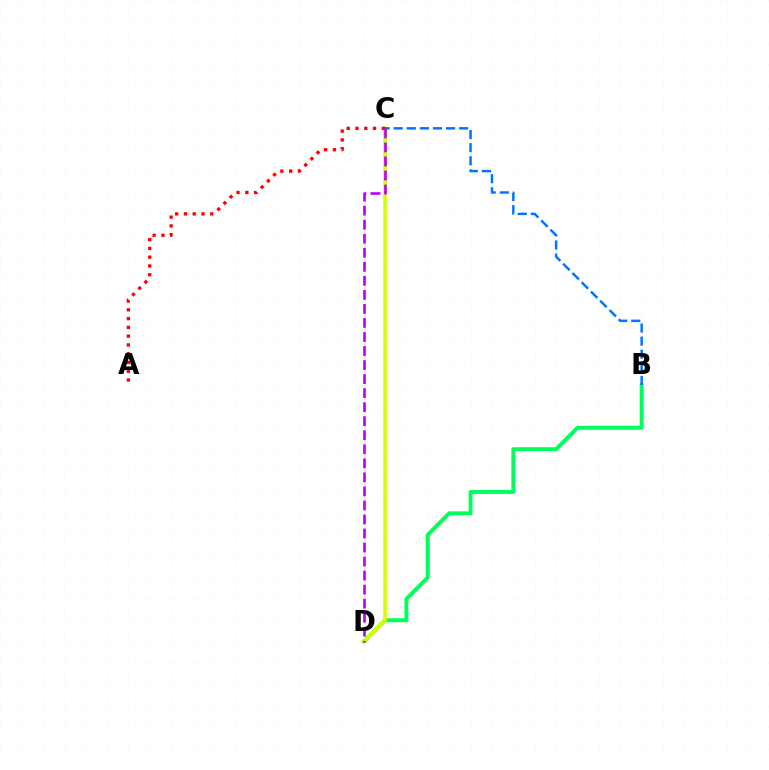{('B', 'D'): [{'color': '#00ff5c', 'line_style': 'solid', 'thickness': 2.82}], ('C', 'D'): [{'color': '#d1ff00', 'line_style': 'solid', 'thickness': 2.62}, {'color': '#b900ff', 'line_style': 'dashed', 'thickness': 1.91}], ('A', 'C'): [{'color': '#ff0000', 'line_style': 'dotted', 'thickness': 2.39}], ('B', 'C'): [{'color': '#0074ff', 'line_style': 'dashed', 'thickness': 1.78}]}